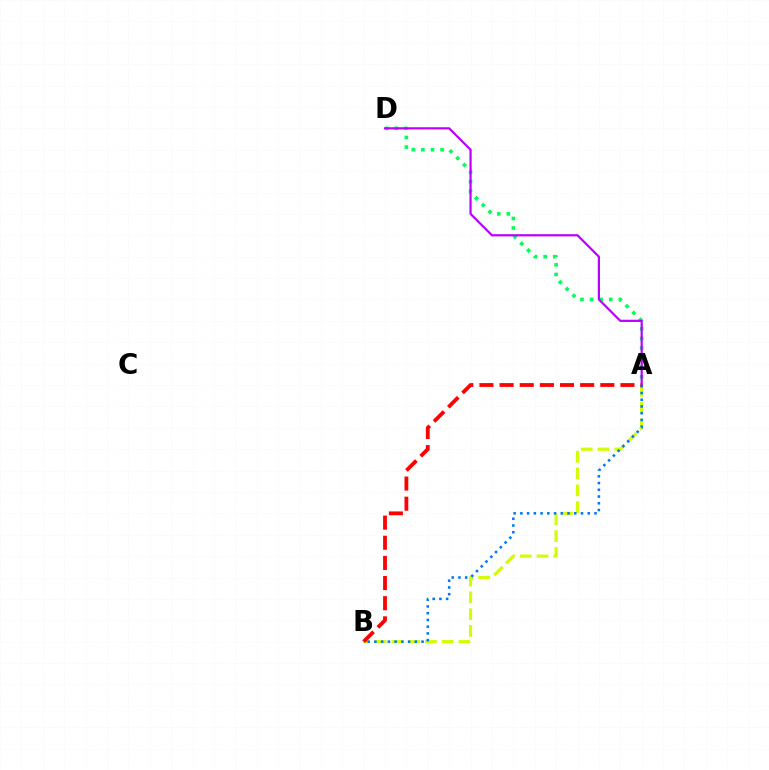{('A', 'B'): [{'color': '#d1ff00', 'line_style': 'dashed', 'thickness': 2.28}, {'color': '#0074ff', 'line_style': 'dotted', 'thickness': 1.83}, {'color': '#ff0000', 'line_style': 'dashed', 'thickness': 2.74}], ('A', 'D'): [{'color': '#00ff5c', 'line_style': 'dotted', 'thickness': 2.6}, {'color': '#b900ff', 'line_style': 'solid', 'thickness': 1.59}]}